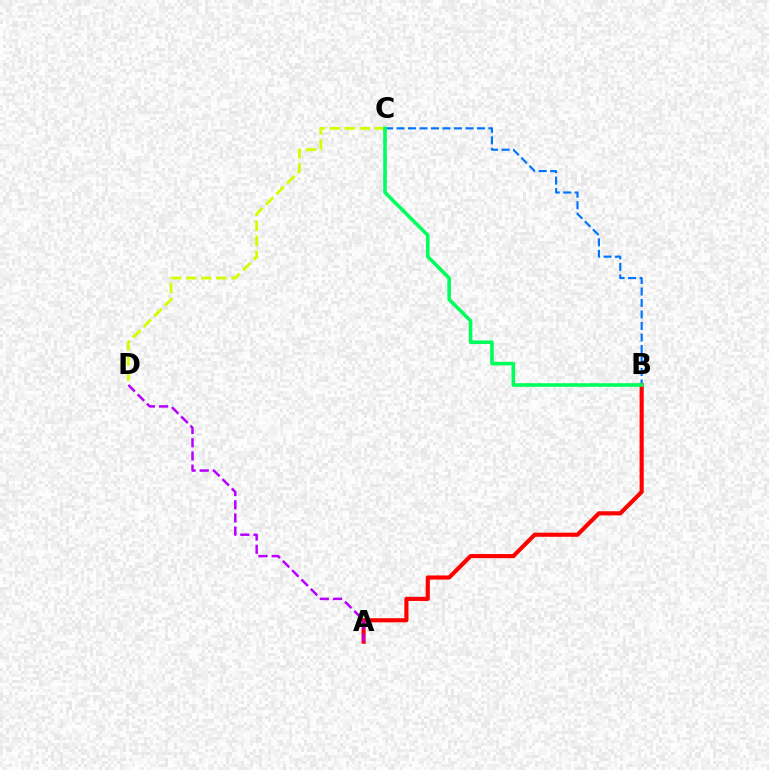{('A', 'B'): [{'color': '#ff0000', 'line_style': 'solid', 'thickness': 2.97}], ('A', 'D'): [{'color': '#b900ff', 'line_style': 'dashed', 'thickness': 1.79}], ('C', 'D'): [{'color': '#d1ff00', 'line_style': 'dashed', 'thickness': 2.04}], ('B', 'C'): [{'color': '#0074ff', 'line_style': 'dashed', 'thickness': 1.56}, {'color': '#00ff5c', 'line_style': 'solid', 'thickness': 2.6}]}